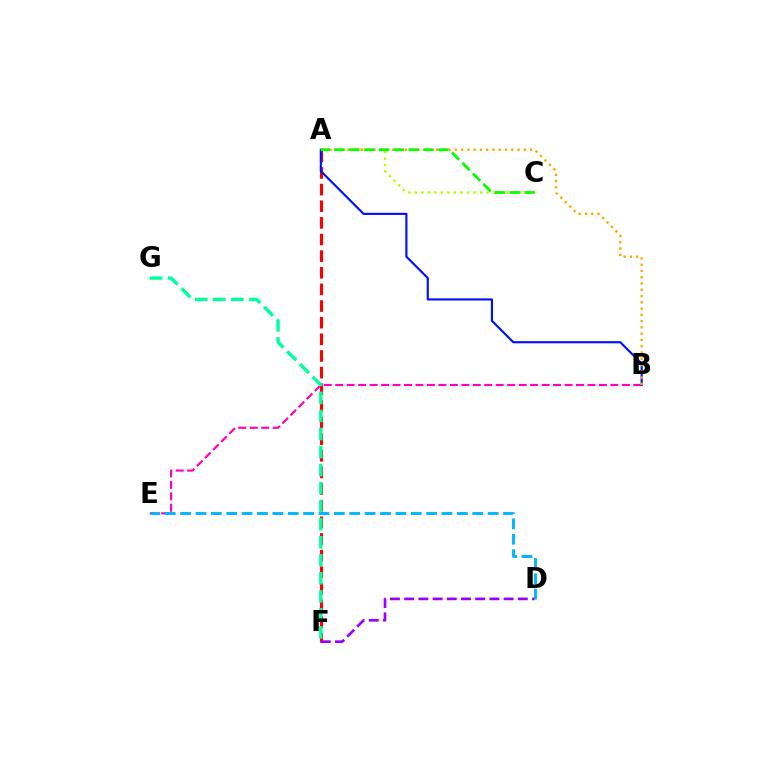{('A', 'F'): [{'color': '#ff0000', 'line_style': 'dashed', 'thickness': 2.26}], ('A', 'B'): [{'color': '#0010ff', 'line_style': 'solid', 'thickness': 1.54}, {'color': '#ffa500', 'line_style': 'dotted', 'thickness': 1.7}], ('B', 'E'): [{'color': '#ff00bd', 'line_style': 'dashed', 'thickness': 1.56}], ('A', 'C'): [{'color': '#b3ff00', 'line_style': 'dotted', 'thickness': 1.77}, {'color': '#08ff00', 'line_style': 'dashed', 'thickness': 2.02}], ('F', 'G'): [{'color': '#00ff9d', 'line_style': 'dashed', 'thickness': 2.45}], ('D', 'F'): [{'color': '#9b00ff', 'line_style': 'dashed', 'thickness': 1.93}], ('D', 'E'): [{'color': '#00b5ff', 'line_style': 'dashed', 'thickness': 2.09}]}